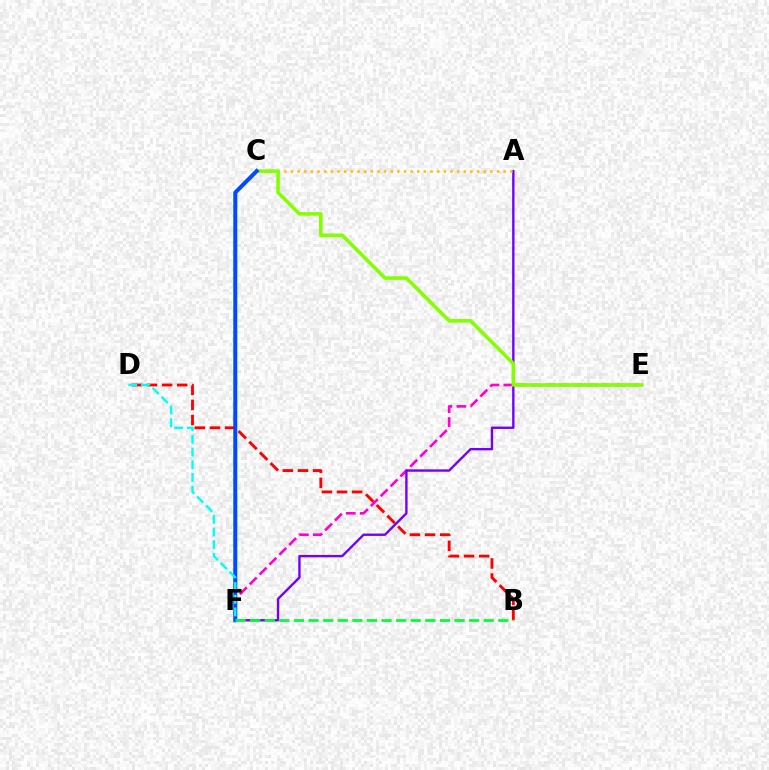{('B', 'D'): [{'color': '#ff0000', 'line_style': 'dashed', 'thickness': 2.05}], ('E', 'F'): [{'color': '#ff00cf', 'line_style': 'dashed', 'thickness': 1.9}], ('A', 'F'): [{'color': '#7200ff', 'line_style': 'solid', 'thickness': 1.71}], ('A', 'C'): [{'color': '#ffbd00', 'line_style': 'dotted', 'thickness': 1.81}], ('C', 'E'): [{'color': '#84ff00', 'line_style': 'solid', 'thickness': 2.58}], ('C', 'F'): [{'color': '#004bff', 'line_style': 'solid', 'thickness': 2.89}], ('D', 'F'): [{'color': '#00fff6', 'line_style': 'dashed', 'thickness': 1.72}], ('B', 'F'): [{'color': '#00ff39', 'line_style': 'dashed', 'thickness': 1.98}]}